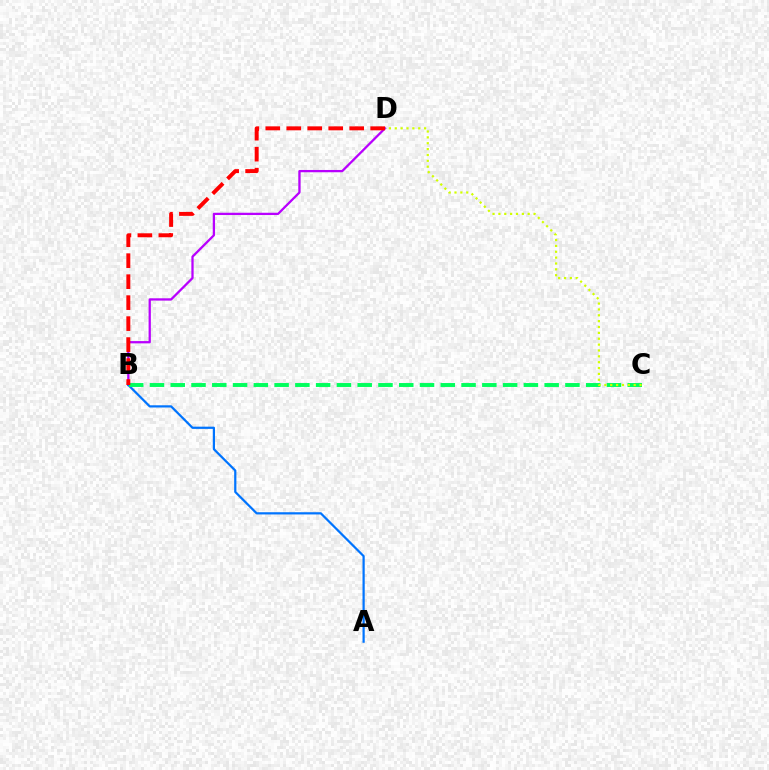{('B', 'D'): [{'color': '#b900ff', 'line_style': 'solid', 'thickness': 1.64}, {'color': '#ff0000', 'line_style': 'dashed', 'thickness': 2.85}], ('A', 'B'): [{'color': '#0074ff', 'line_style': 'solid', 'thickness': 1.6}], ('B', 'C'): [{'color': '#00ff5c', 'line_style': 'dashed', 'thickness': 2.82}], ('C', 'D'): [{'color': '#d1ff00', 'line_style': 'dotted', 'thickness': 1.59}]}